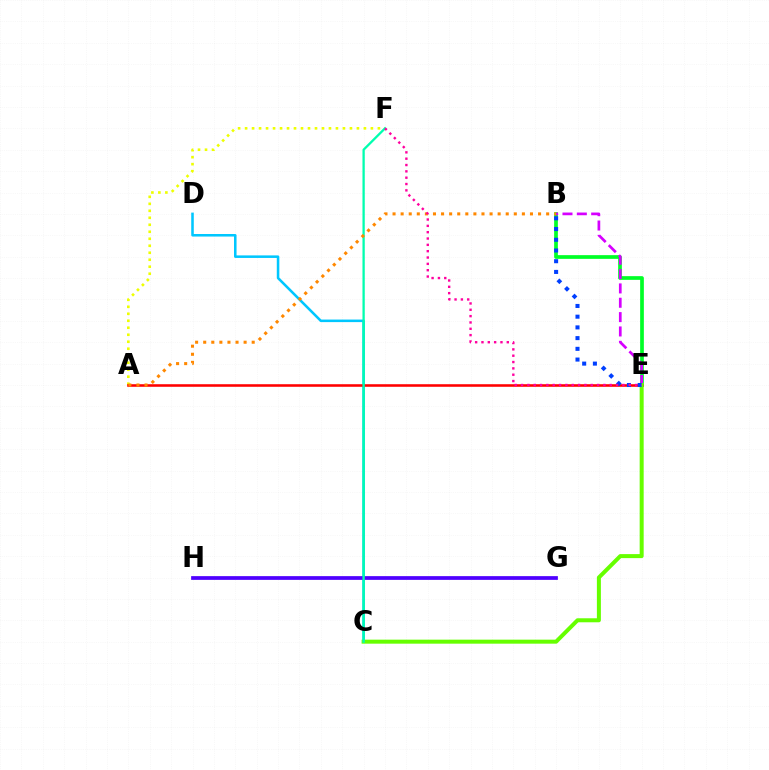{('B', 'E'): [{'color': '#00ff27', 'line_style': 'solid', 'thickness': 2.66}, {'color': '#d600ff', 'line_style': 'dashed', 'thickness': 1.95}, {'color': '#003fff', 'line_style': 'dotted', 'thickness': 2.91}], ('A', 'F'): [{'color': '#eeff00', 'line_style': 'dotted', 'thickness': 1.9}], ('C', 'D'): [{'color': '#00c7ff', 'line_style': 'solid', 'thickness': 1.83}], ('G', 'H'): [{'color': '#4f00ff', 'line_style': 'solid', 'thickness': 2.69}], ('A', 'E'): [{'color': '#ff0000', 'line_style': 'solid', 'thickness': 1.85}], ('C', 'E'): [{'color': '#66ff00', 'line_style': 'solid', 'thickness': 2.89}], ('C', 'F'): [{'color': '#00ffaf', 'line_style': 'solid', 'thickness': 1.65}], ('A', 'B'): [{'color': '#ff8800', 'line_style': 'dotted', 'thickness': 2.2}], ('E', 'F'): [{'color': '#ff00a0', 'line_style': 'dotted', 'thickness': 1.72}]}